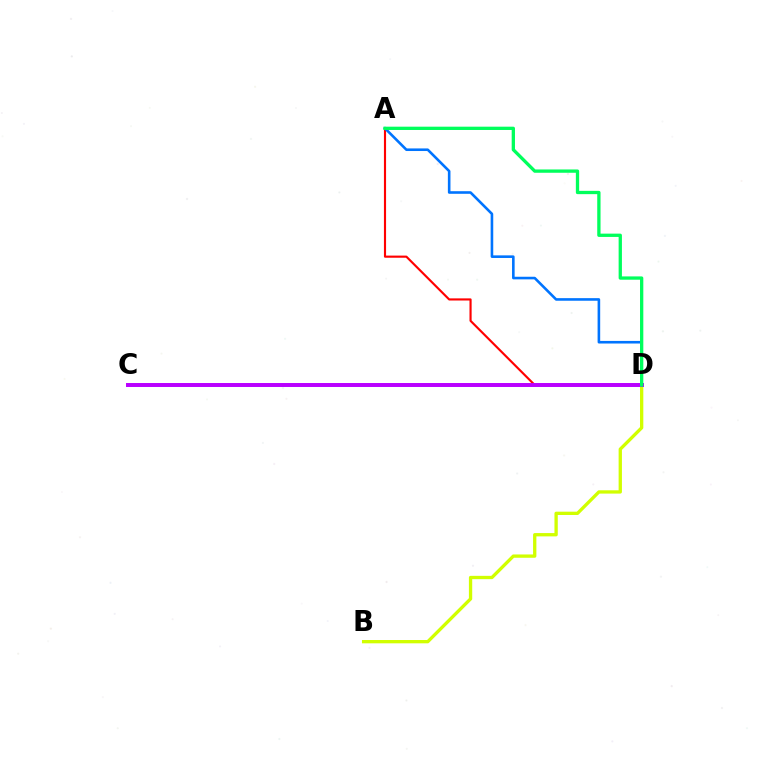{('B', 'D'): [{'color': '#d1ff00', 'line_style': 'solid', 'thickness': 2.38}], ('A', 'D'): [{'color': '#ff0000', 'line_style': 'solid', 'thickness': 1.54}, {'color': '#0074ff', 'line_style': 'solid', 'thickness': 1.87}, {'color': '#00ff5c', 'line_style': 'solid', 'thickness': 2.38}], ('C', 'D'): [{'color': '#b900ff', 'line_style': 'solid', 'thickness': 2.85}]}